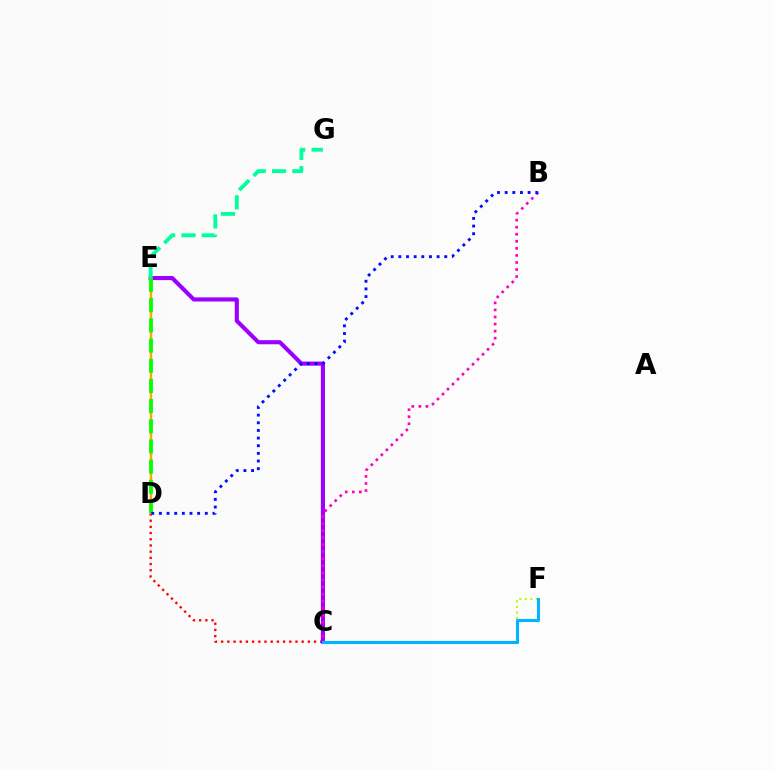{('C', 'D'): [{'color': '#ff0000', 'line_style': 'dotted', 'thickness': 1.68}], ('C', 'E'): [{'color': '#9b00ff', 'line_style': 'solid', 'thickness': 2.96}], ('C', 'F'): [{'color': '#b3ff00', 'line_style': 'dotted', 'thickness': 1.51}, {'color': '#00b5ff', 'line_style': 'solid', 'thickness': 2.2}], ('D', 'E'): [{'color': '#ffa500', 'line_style': 'solid', 'thickness': 1.76}, {'color': '#08ff00', 'line_style': 'dashed', 'thickness': 2.74}], ('E', 'G'): [{'color': '#00ff9d', 'line_style': 'dashed', 'thickness': 2.76}], ('B', 'C'): [{'color': '#ff00bd', 'line_style': 'dotted', 'thickness': 1.92}], ('B', 'D'): [{'color': '#0010ff', 'line_style': 'dotted', 'thickness': 2.08}]}